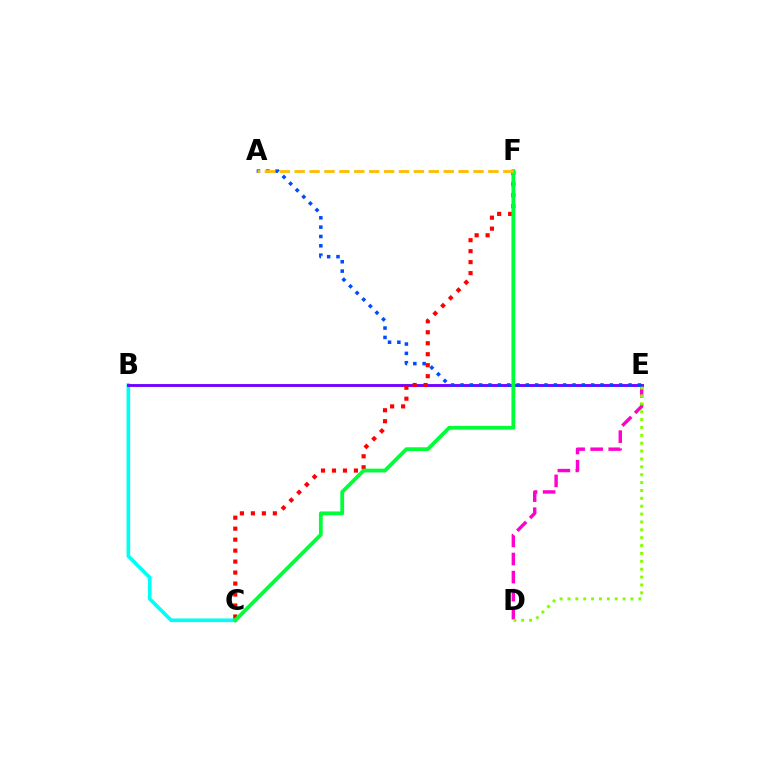{('D', 'E'): [{'color': '#ff00cf', 'line_style': 'dashed', 'thickness': 2.45}, {'color': '#84ff00', 'line_style': 'dotted', 'thickness': 2.14}], ('B', 'C'): [{'color': '#00fff6', 'line_style': 'solid', 'thickness': 2.63}], ('B', 'E'): [{'color': '#7200ff', 'line_style': 'solid', 'thickness': 2.06}], ('C', 'F'): [{'color': '#ff0000', 'line_style': 'dotted', 'thickness': 2.98}, {'color': '#00ff39', 'line_style': 'solid', 'thickness': 2.73}], ('A', 'E'): [{'color': '#004bff', 'line_style': 'dotted', 'thickness': 2.54}], ('A', 'F'): [{'color': '#ffbd00', 'line_style': 'dashed', 'thickness': 2.02}]}